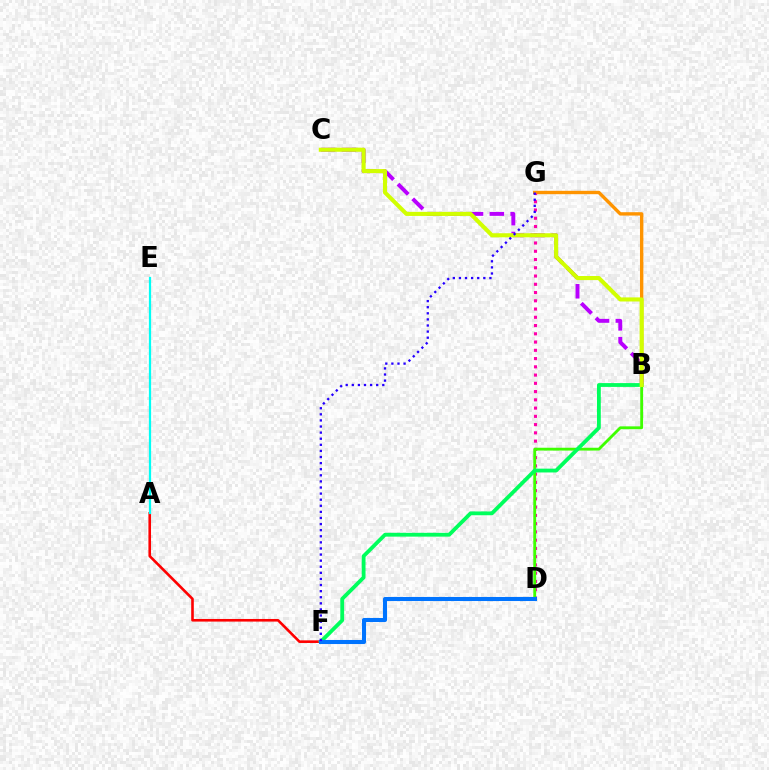{('B', 'G'): [{'color': '#ff9400', 'line_style': 'solid', 'thickness': 2.43}], ('D', 'G'): [{'color': '#ff00ac', 'line_style': 'dotted', 'thickness': 2.24}], ('B', 'D'): [{'color': '#3dff00', 'line_style': 'solid', 'thickness': 2.05}], ('A', 'F'): [{'color': '#ff0000', 'line_style': 'solid', 'thickness': 1.88}], ('B', 'C'): [{'color': '#b900ff', 'line_style': 'dashed', 'thickness': 2.82}, {'color': '#d1ff00', 'line_style': 'solid', 'thickness': 2.94}], ('B', 'F'): [{'color': '#00ff5c', 'line_style': 'solid', 'thickness': 2.74}], ('A', 'E'): [{'color': '#00fff6', 'line_style': 'solid', 'thickness': 1.61}], ('D', 'F'): [{'color': '#0074ff', 'line_style': 'solid', 'thickness': 2.93}], ('F', 'G'): [{'color': '#2500ff', 'line_style': 'dotted', 'thickness': 1.66}]}